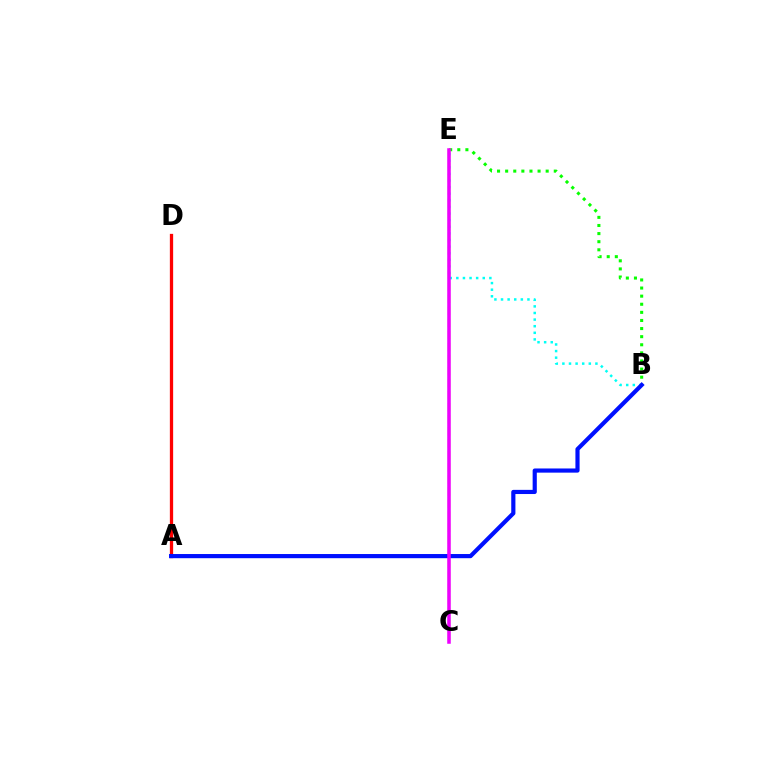{('A', 'D'): [{'color': '#ff0000', 'line_style': 'solid', 'thickness': 2.36}], ('B', 'E'): [{'color': '#08ff00', 'line_style': 'dotted', 'thickness': 2.2}, {'color': '#00fff6', 'line_style': 'dotted', 'thickness': 1.8}], ('C', 'E'): [{'color': '#fcf500', 'line_style': 'dashed', 'thickness': 1.64}, {'color': '#ee00ff', 'line_style': 'solid', 'thickness': 2.54}], ('A', 'B'): [{'color': '#0010ff', 'line_style': 'solid', 'thickness': 3.0}]}